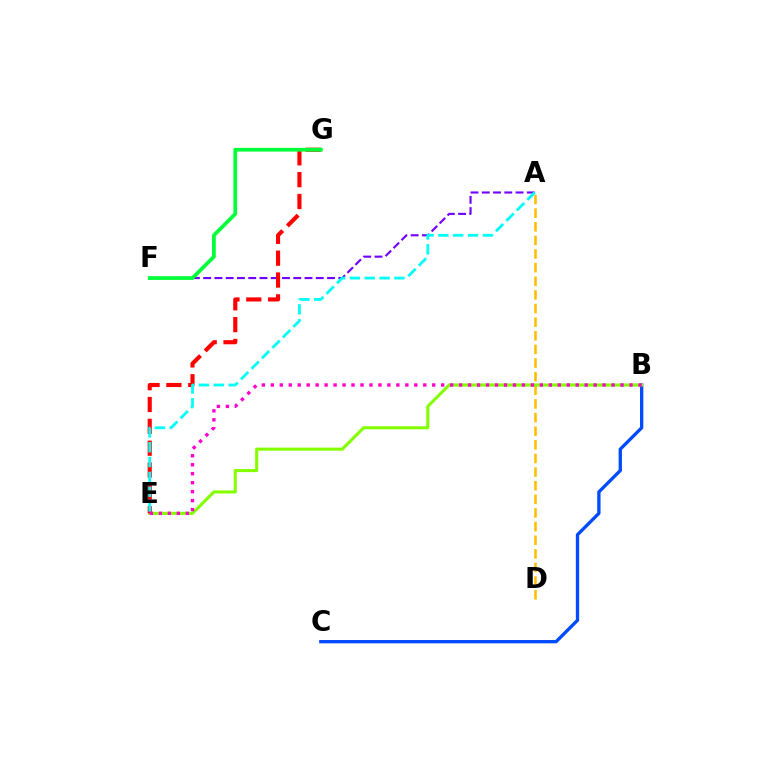{('A', 'D'): [{'color': '#ffbd00', 'line_style': 'dashed', 'thickness': 1.85}], ('B', 'C'): [{'color': '#004bff', 'line_style': 'solid', 'thickness': 2.39}], ('B', 'E'): [{'color': '#84ff00', 'line_style': 'solid', 'thickness': 2.22}, {'color': '#ff00cf', 'line_style': 'dotted', 'thickness': 2.44}], ('A', 'F'): [{'color': '#7200ff', 'line_style': 'dashed', 'thickness': 1.53}], ('E', 'G'): [{'color': '#ff0000', 'line_style': 'dashed', 'thickness': 2.97}], ('A', 'E'): [{'color': '#00fff6', 'line_style': 'dashed', 'thickness': 2.02}], ('F', 'G'): [{'color': '#00ff39', 'line_style': 'solid', 'thickness': 2.69}]}